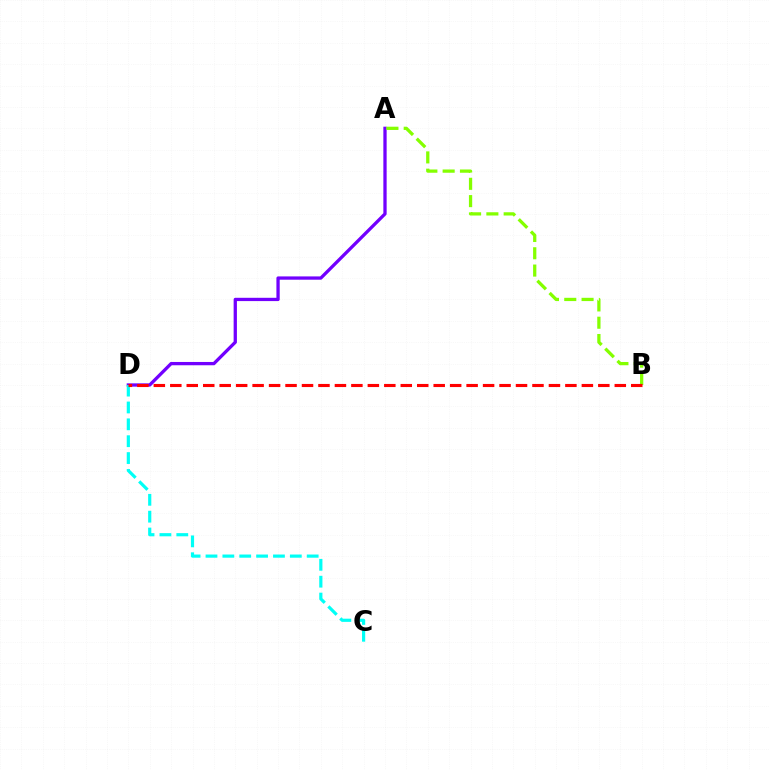{('A', 'D'): [{'color': '#7200ff', 'line_style': 'solid', 'thickness': 2.37}], ('A', 'B'): [{'color': '#84ff00', 'line_style': 'dashed', 'thickness': 2.35}], ('C', 'D'): [{'color': '#00fff6', 'line_style': 'dashed', 'thickness': 2.29}], ('B', 'D'): [{'color': '#ff0000', 'line_style': 'dashed', 'thickness': 2.24}]}